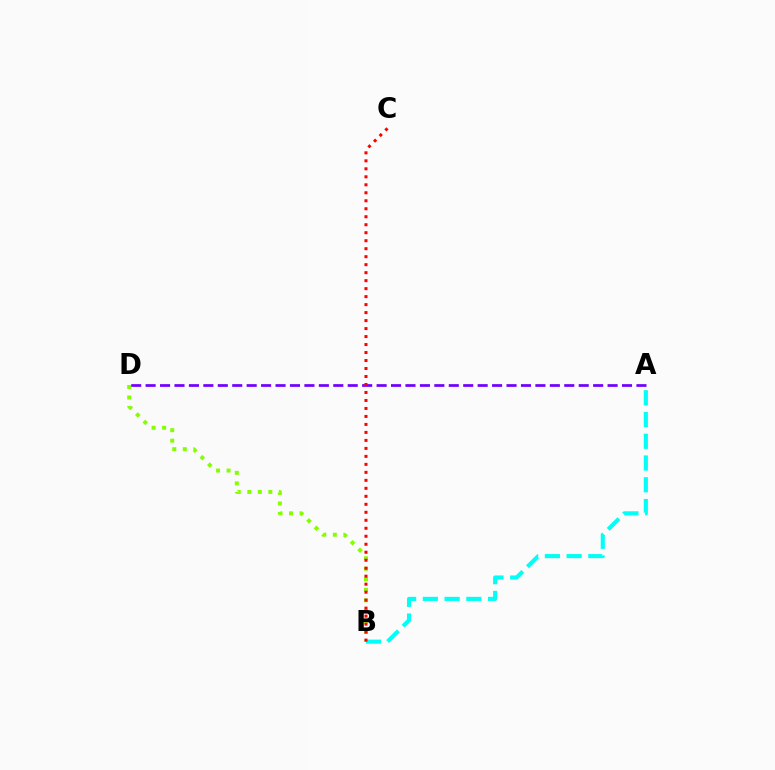{('A', 'D'): [{'color': '#7200ff', 'line_style': 'dashed', 'thickness': 1.96}], ('B', 'D'): [{'color': '#84ff00', 'line_style': 'dotted', 'thickness': 2.86}], ('A', 'B'): [{'color': '#00fff6', 'line_style': 'dashed', 'thickness': 2.95}], ('B', 'C'): [{'color': '#ff0000', 'line_style': 'dotted', 'thickness': 2.17}]}